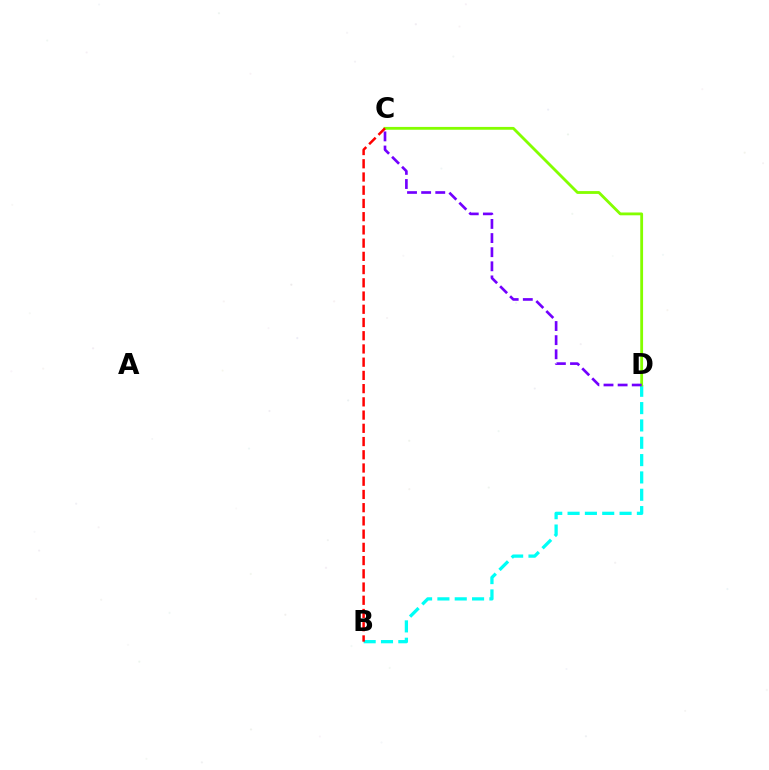{('B', 'D'): [{'color': '#00fff6', 'line_style': 'dashed', 'thickness': 2.35}], ('C', 'D'): [{'color': '#84ff00', 'line_style': 'solid', 'thickness': 2.03}, {'color': '#7200ff', 'line_style': 'dashed', 'thickness': 1.92}], ('B', 'C'): [{'color': '#ff0000', 'line_style': 'dashed', 'thickness': 1.8}]}